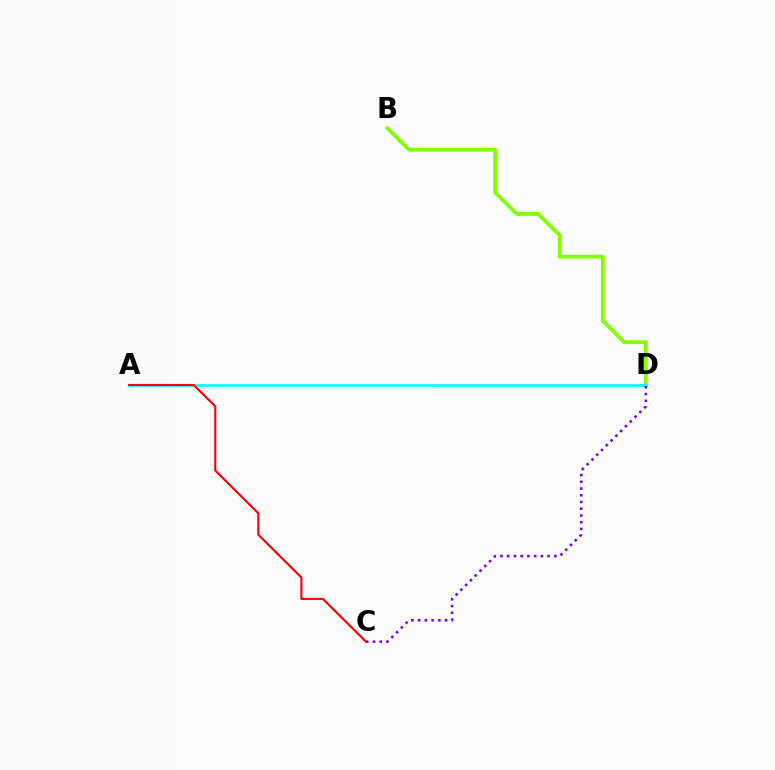{('B', 'D'): [{'color': '#84ff00', 'line_style': 'solid', 'thickness': 2.74}], ('A', 'D'): [{'color': '#00fff6', 'line_style': 'solid', 'thickness': 1.93}], ('C', 'D'): [{'color': '#7200ff', 'line_style': 'dotted', 'thickness': 1.83}], ('A', 'C'): [{'color': '#ff0000', 'line_style': 'solid', 'thickness': 1.53}]}